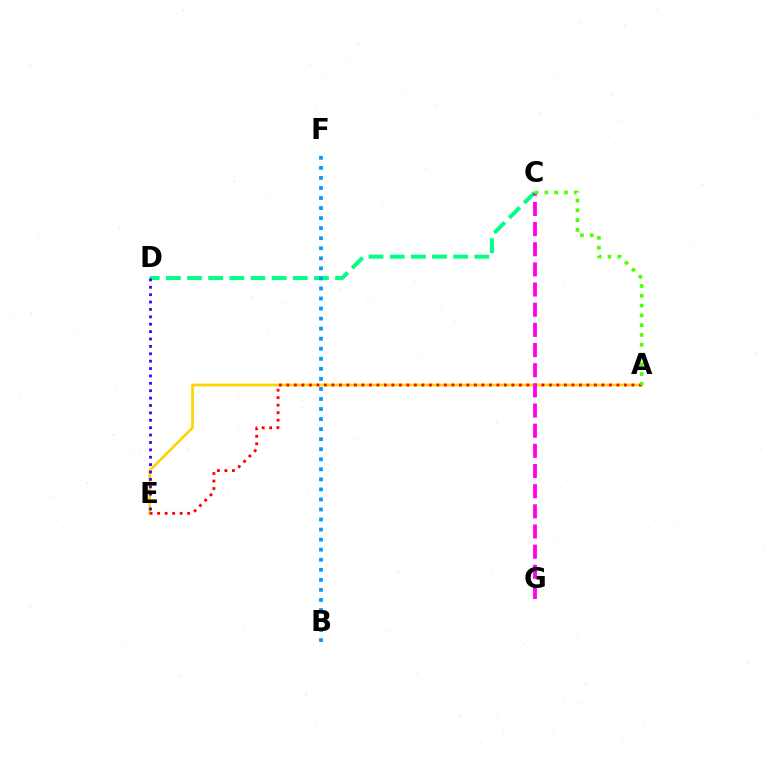{('A', 'E'): [{'color': '#ffd500', 'line_style': 'solid', 'thickness': 1.97}, {'color': '#ff0000', 'line_style': 'dotted', 'thickness': 2.04}], ('C', 'D'): [{'color': '#00ff86', 'line_style': 'dashed', 'thickness': 2.87}], ('B', 'F'): [{'color': '#009eff', 'line_style': 'dotted', 'thickness': 2.73}], ('C', 'G'): [{'color': '#ff00ed', 'line_style': 'dashed', 'thickness': 2.74}], ('A', 'C'): [{'color': '#4fff00', 'line_style': 'dotted', 'thickness': 2.66}], ('D', 'E'): [{'color': '#3700ff', 'line_style': 'dotted', 'thickness': 2.01}]}